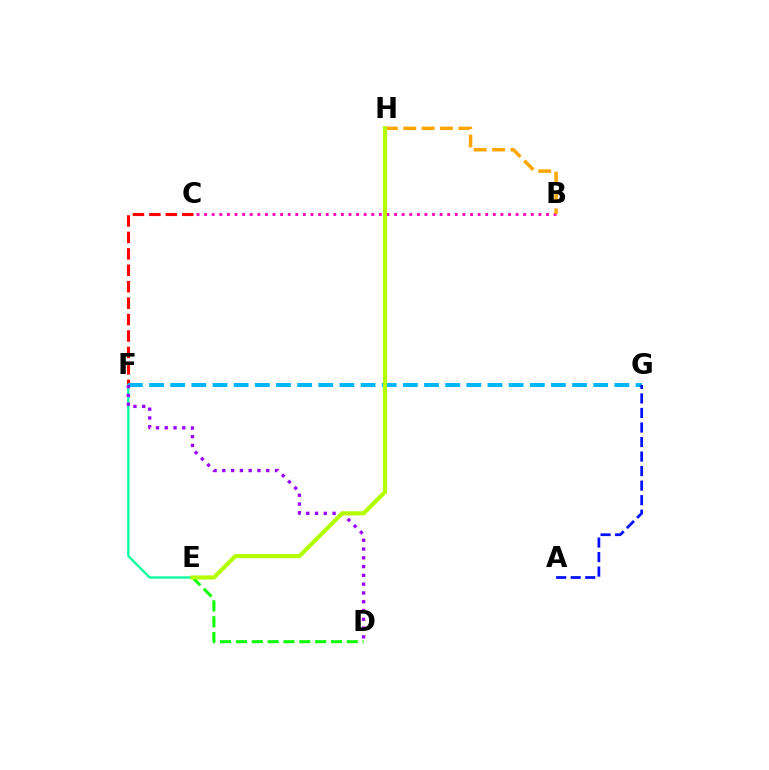{('C', 'F'): [{'color': '#ff0000', 'line_style': 'dashed', 'thickness': 2.23}], ('D', 'E'): [{'color': '#08ff00', 'line_style': 'dashed', 'thickness': 2.15}], ('E', 'F'): [{'color': '#00ff9d', 'line_style': 'solid', 'thickness': 1.65}], ('B', 'C'): [{'color': '#ff00bd', 'line_style': 'dotted', 'thickness': 2.06}], ('F', 'G'): [{'color': '#00b5ff', 'line_style': 'dashed', 'thickness': 2.87}], ('B', 'H'): [{'color': '#ffa500', 'line_style': 'dashed', 'thickness': 2.49}], ('D', 'F'): [{'color': '#9b00ff', 'line_style': 'dotted', 'thickness': 2.39}], ('A', 'G'): [{'color': '#0010ff', 'line_style': 'dashed', 'thickness': 1.97}], ('E', 'H'): [{'color': '#b3ff00', 'line_style': 'solid', 'thickness': 2.99}]}